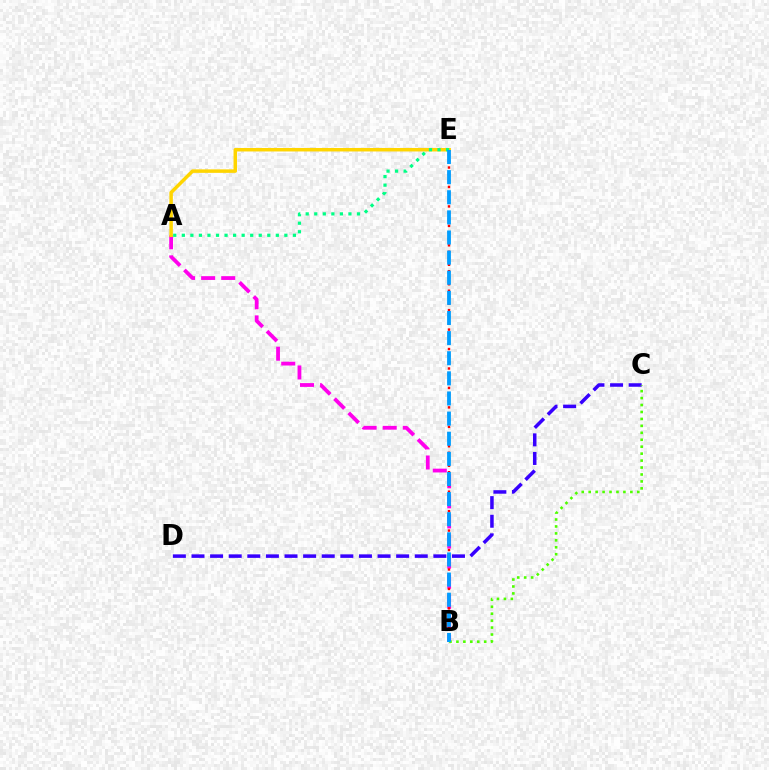{('C', 'D'): [{'color': '#3700ff', 'line_style': 'dashed', 'thickness': 2.53}], ('A', 'B'): [{'color': '#ff00ed', 'line_style': 'dashed', 'thickness': 2.73}], ('B', 'E'): [{'color': '#ff0000', 'line_style': 'dotted', 'thickness': 1.76}, {'color': '#009eff', 'line_style': 'dashed', 'thickness': 2.73}], ('A', 'E'): [{'color': '#ffd500', 'line_style': 'solid', 'thickness': 2.51}, {'color': '#00ff86', 'line_style': 'dotted', 'thickness': 2.32}], ('B', 'C'): [{'color': '#4fff00', 'line_style': 'dotted', 'thickness': 1.89}]}